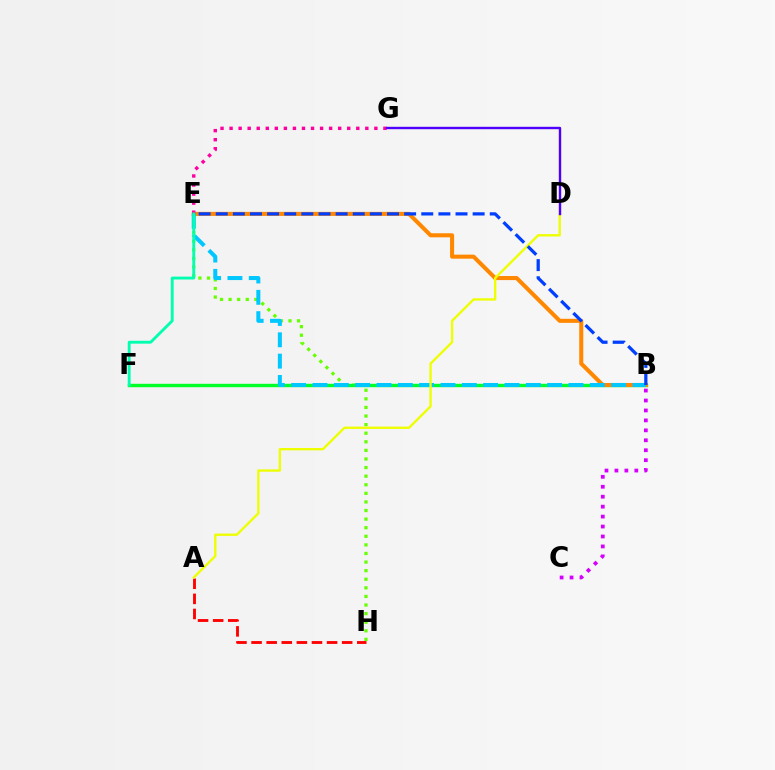{('E', 'H'): [{'color': '#66ff00', 'line_style': 'dotted', 'thickness': 2.33}], ('A', 'H'): [{'color': '#ff0000', 'line_style': 'dashed', 'thickness': 2.05}], ('B', 'F'): [{'color': '#00ff27', 'line_style': 'solid', 'thickness': 2.45}], ('B', 'E'): [{'color': '#ff8800', 'line_style': 'solid', 'thickness': 2.92}, {'color': '#00c7ff', 'line_style': 'dashed', 'thickness': 2.9}, {'color': '#003fff', 'line_style': 'dashed', 'thickness': 2.33}], ('E', 'G'): [{'color': '#ff00a0', 'line_style': 'dotted', 'thickness': 2.46}], ('E', 'F'): [{'color': '#00ffaf', 'line_style': 'solid', 'thickness': 2.07}], ('A', 'D'): [{'color': '#eeff00', 'line_style': 'solid', 'thickness': 1.69}], ('B', 'C'): [{'color': '#d600ff', 'line_style': 'dotted', 'thickness': 2.7}], ('D', 'G'): [{'color': '#4f00ff', 'line_style': 'solid', 'thickness': 1.72}]}